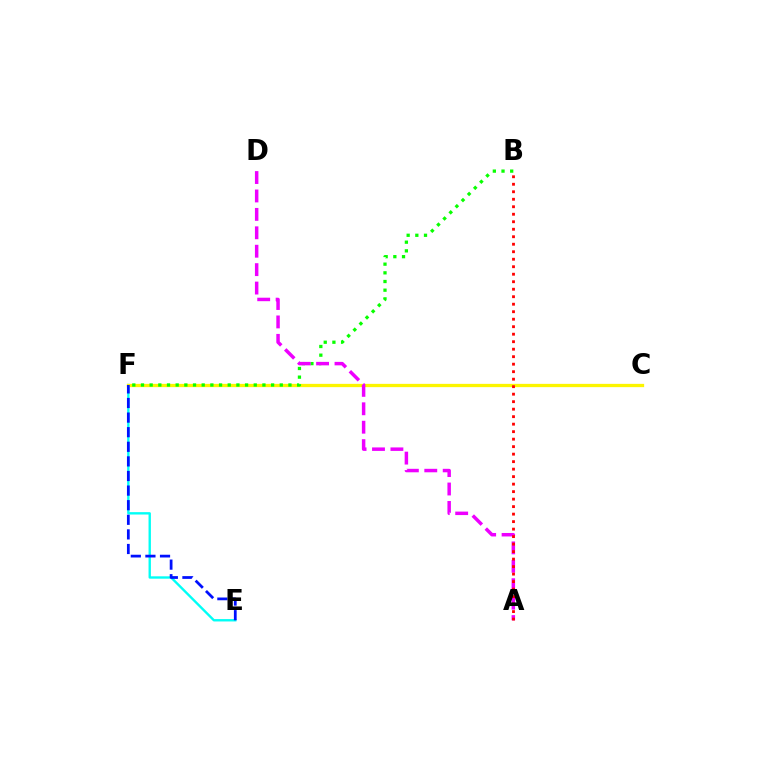{('E', 'F'): [{'color': '#00fff6', 'line_style': 'solid', 'thickness': 1.71}, {'color': '#0010ff', 'line_style': 'dashed', 'thickness': 1.98}], ('C', 'F'): [{'color': '#fcf500', 'line_style': 'solid', 'thickness': 2.36}], ('B', 'F'): [{'color': '#08ff00', 'line_style': 'dotted', 'thickness': 2.36}], ('A', 'D'): [{'color': '#ee00ff', 'line_style': 'dashed', 'thickness': 2.5}], ('A', 'B'): [{'color': '#ff0000', 'line_style': 'dotted', 'thickness': 2.04}]}